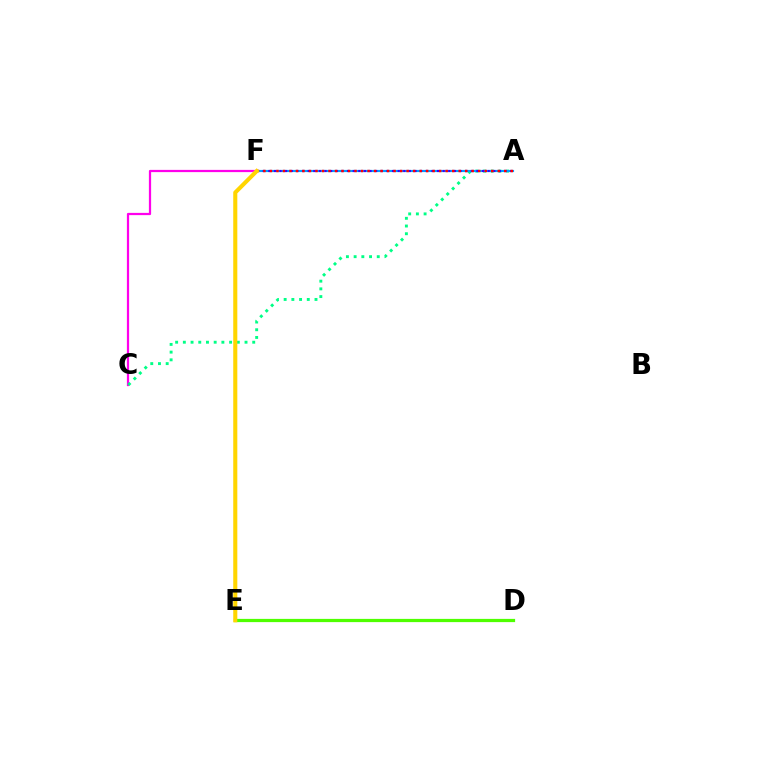{('C', 'F'): [{'color': '#ff00ed', 'line_style': 'solid', 'thickness': 1.61}], ('A', 'C'): [{'color': '#00ff86', 'line_style': 'dotted', 'thickness': 2.09}], ('D', 'E'): [{'color': '#4fff00', 'line_style': 'solid', 'thickness': 2.33}], ('A', 'F'): [{'color': '#009eff', 'line_style': 'solid', 'thickness': 1.56}, {'color': '#3700ff', 'line_style': 'dotted', 'thickness': 1.53}, {'color': '#ff0000', 'line_style': 'dotted', 'thickness': 1.77}], ('E', 'F'): [{'color': '#ffd500', 'line_style': 'solid', 'thickness': 2.94}]}